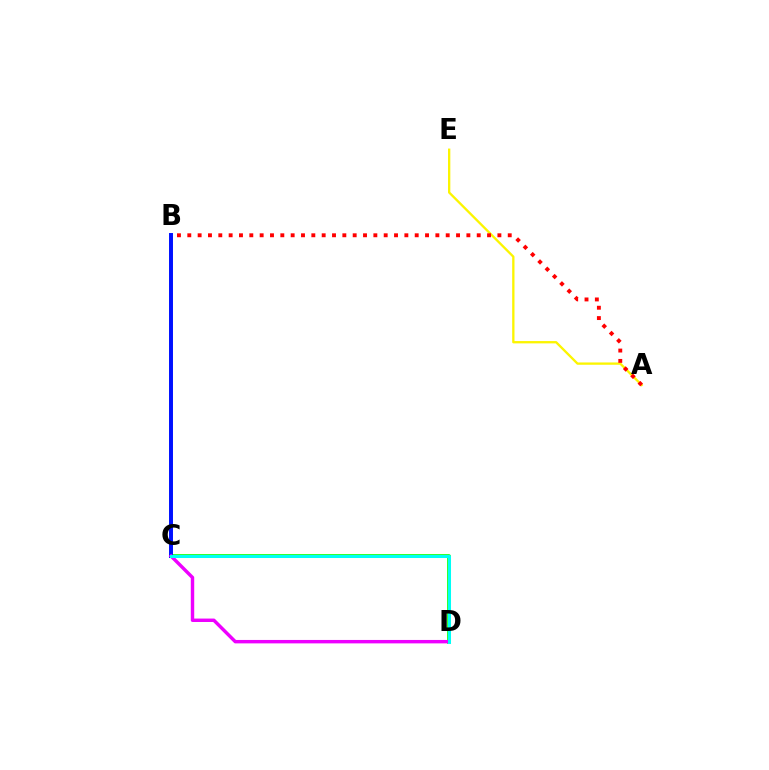{('C', 'D'): [{'color': '#08ff00', 'line_style': 'solid', 'thickness': 2.62}, {'color': '#ee00ff', 'line_style': 'solid', 'thickness': 2.47}, {'color': '#00fff6', 'line_style': 'solid', 'thickness': 2.18}], ('B', 'C'): [{'color': '#0010ff', 'line_style': 'solid', 'thickness': 2.85}], ('A', 'E'): [{'color': '#fcf500', 'line_style': 'solid', 'thickness': 1.67}], ('A', 'B'): [{'color': '#ff0000', 'line_style': 'dotted', 'thickness': 2.81}]}